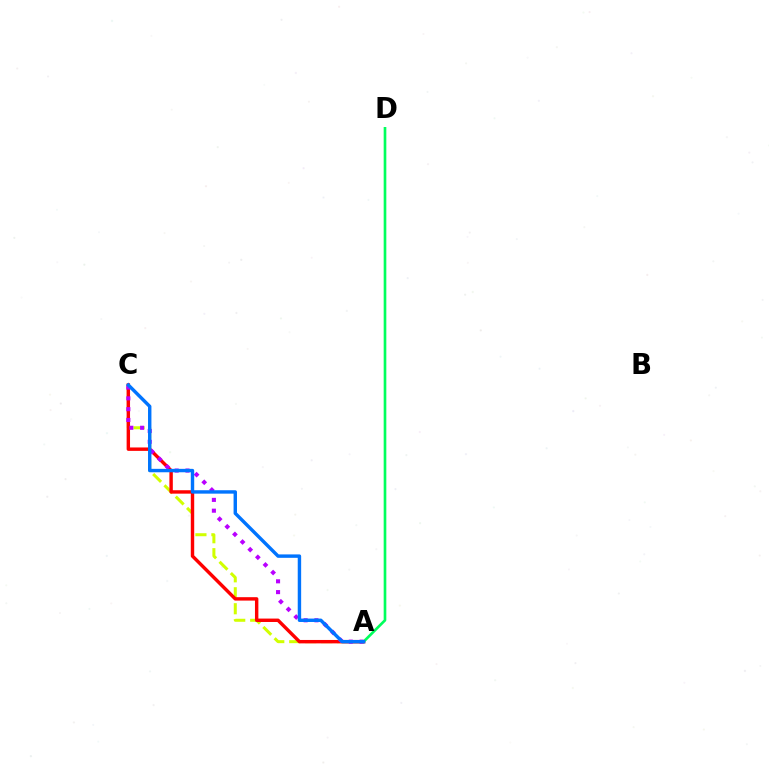{('A', 'C'): [{'color': '#d1ff00', 'line_style': 'dashed', 'thickness': 2.17}, {'color': '#ff0000', 'line_style': 'solid', 'thickness': 2.46}, {'color': '#b900ff', 'line_style': 'dotted', 'thickness': 2.93}, {'color': '#0074ff', 'line_style': 'solid', 'thickness': 2.46}], ('A', 'D'): [{'color': '#00ff5c', 'line_style': 'solid', 'thickness': 1.91}]}